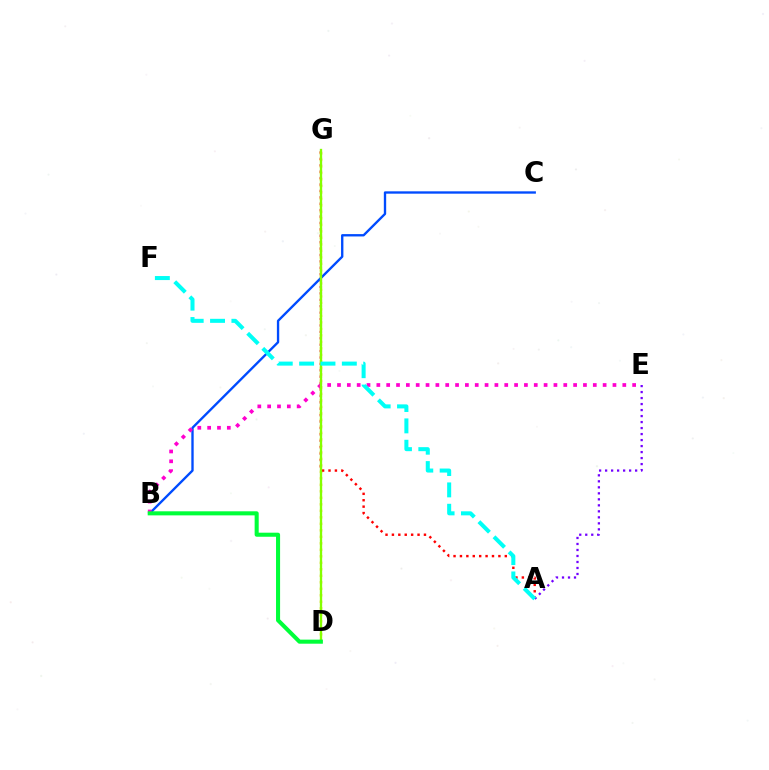{('D', 'G'): [{'color': '#ffbd00', 'line_style': 'dotted', 'thickness': 1.77}, {'color': '#84ff00', 'line_style': 'solid', 'thickness': 1.68}], ('A', 'G'): [{'color': '#ff0000', 'line_style': 'dotted', 'thickness': 1.74}], ('B', 'C'): [{'color': '#004bff', 'line_style': 'solid', 'thickness': 1.69}], ('A', 'E'): [{'color': '#7200ff', 'line_style': 'dotted', 'thickness': 1.63}], ('B', 'E'): [{'color': '#ff00cf', 'line_style': 'dotted', 'thickness': 2.67}], ('A', 'F'): [{'color': '#00fff6', 'line_style': 'dashed', 'thickness': 2.9}], ('B', 'D'): [{'color': '#00ff39', 'line_style': 'solid', 'thickness': 2.93}]}